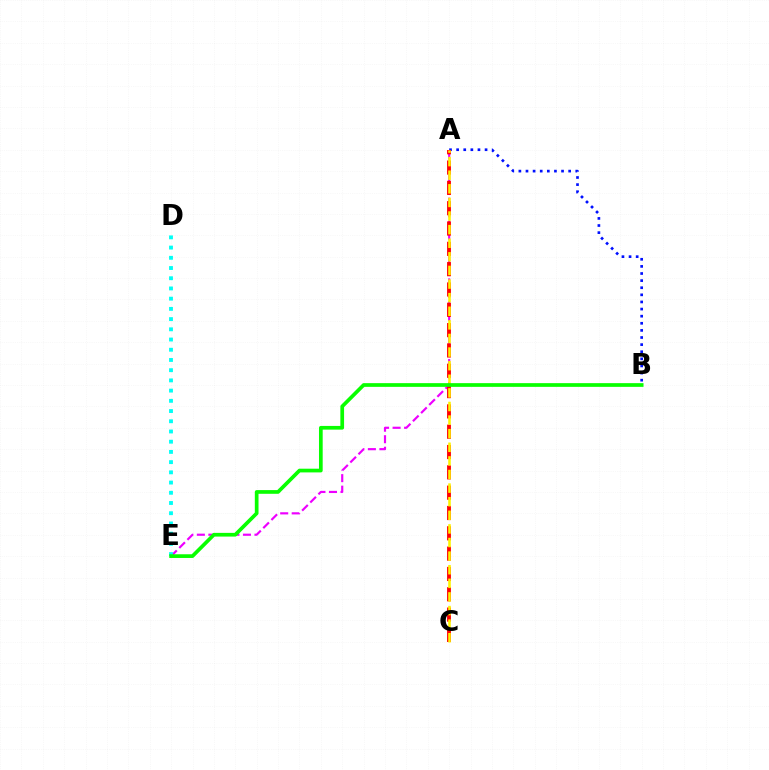{('A', 'E'): [{'color': '#ee00ff', 'line_style': 'dashed', 'thickness': 1.57}], ('A', 'B'): [{'color': '#0010ff', 'line_style': 'dotted', 'thickness': 1.93}], ('A', 'C'): [{'color': '#ff0000', 'line_style': 'dashed', 'thickness': 2.76}, {'color': '#fcf500', 'line_style': 'dashed', 'thickness': 1.85}], ('D', 'E'): [{'color': '#00fff6', 'line_style': 'dotted', 'thickness': 2.78}], ('B', 'E'): [{'color': '#08ff00', 'line_style': 'solid', 'thickness': 2.66}]}